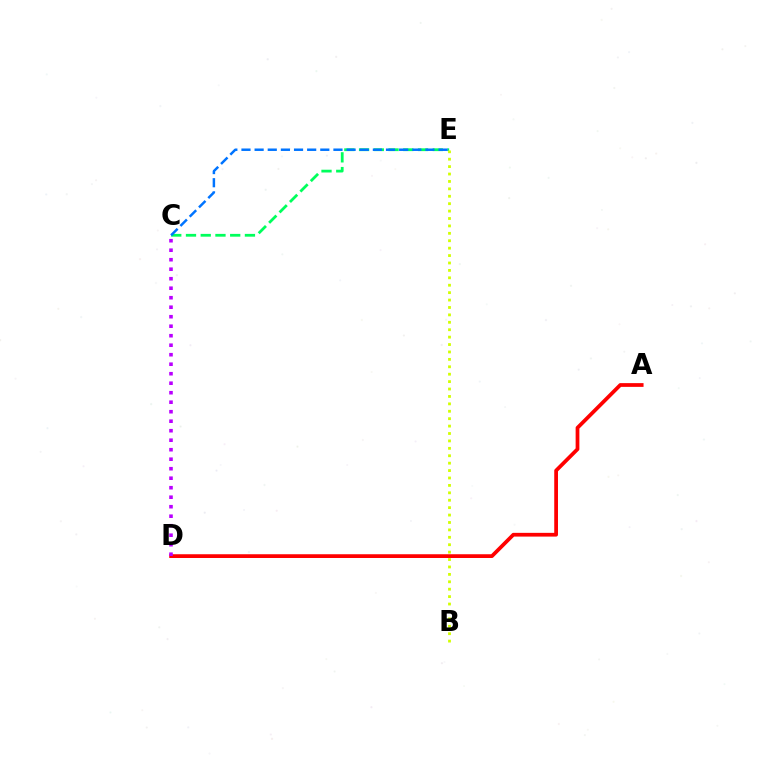{('A', 'D'): [{'color': '#ff0000', 'line_style': 'solid', 'thickness': 2.7}], ('C', 'E'): [{'color': '#00ff5c', 'line_style': 'dashed', 'thickness': 2.0}, {'color': '#0074ff', 'line_style': 'dashed', 'thickness': 1.78}], ('C', 'D'): [{'color': '#b900ff', 'line_style': 'dotted', 'thickness': 2.58}], ('B', 'E'): [{'color': '#d1ff00', 'line_style': 'dotted', 'thickness': 2.01}]}